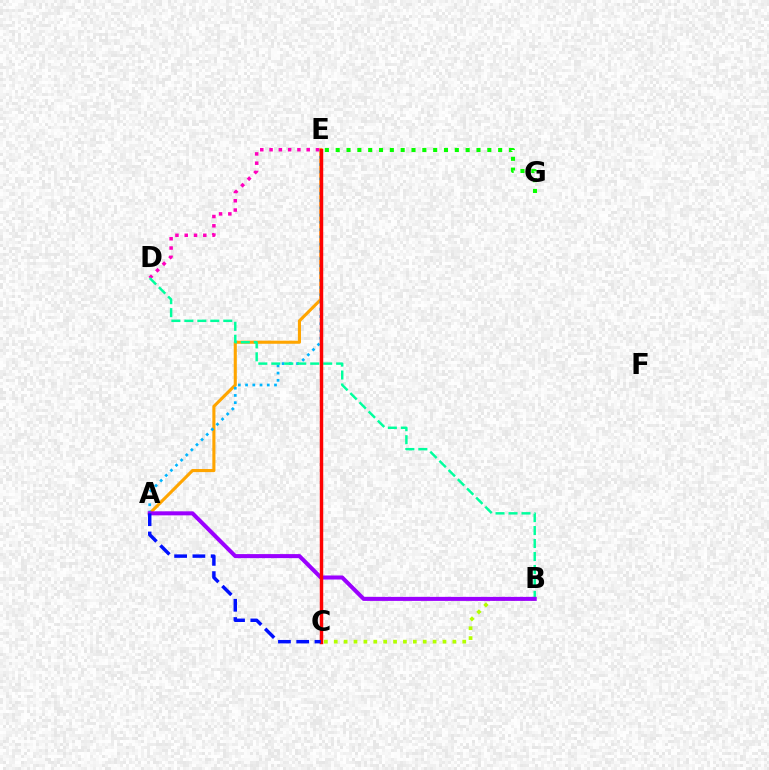{('E', 'G'): [{'color': '#08ff00', 'line_style': 'dotted', 'thickness': 2.94}], ('A', 'E'): [{'color': '#ffa500', 'line_style': 'solid', 'thickness': 2.23}, {'color': '#00b5ff', 'line_style': 'dotted', 'thickness': 1.97}], ('D', 'E'): [{'color': '#ff00bd', 'line_style': 'dotted', 'thickness': 2.52}], ('B', 'D'): [{'color': '#00ff9d', 'line_style': 'dashed', 'thickness': 1.76}], ('B', 'C'): [{'color': '#b3ff00', 'line_style': 'dotted', 'thickness': 2.69}], ('A', 'B'): [{'color': '#9b00ff', 'line_style': 'solid', 'thickness': 2.9}], ('C', 'E'): [{'color': '#ff0000', 'line_style': 'solid', 'thickness': 2.49}], ('A', 'C'): [{'color': '#0010ff', 'line_style': 'dashed', 'thickness': 2.48}]}